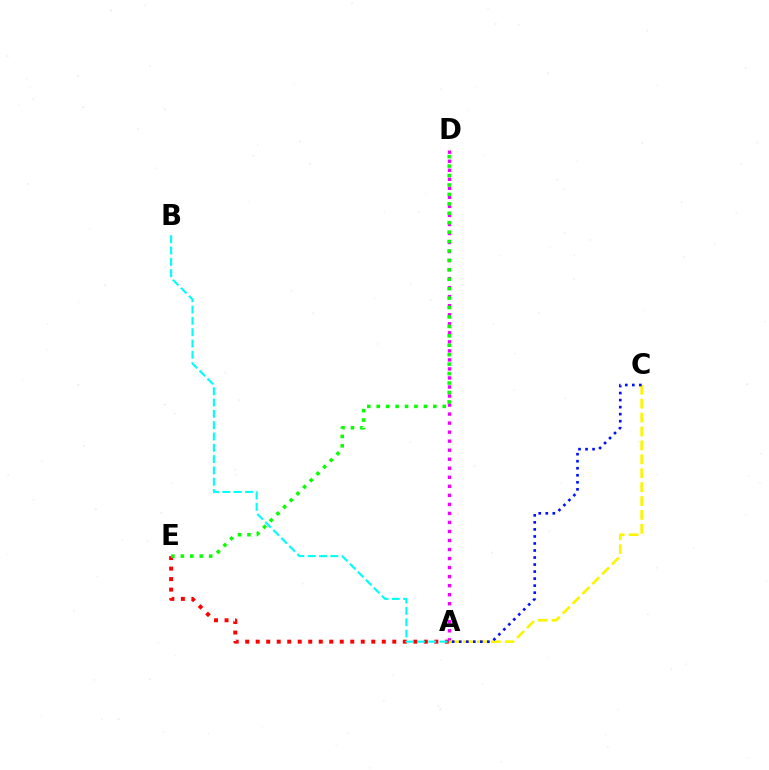{('A', 'E'): [{'color': '#ff0000', 'line_style': 'dotted', 'thickness': 2.85}], ('A', 'D'): [{'color': '#ee00ff', 'line_style': 'dotted', 'thickness': 2.45}], ('A', 'C'): [{'color': '#fcf500', 'line_style': 'dashed', 'thickness': 1.89}, {'color': '#0010ff', 'line_style': 'dotted', 'thickness': 1.91}], ('A', 'B'): [{'color': '#00fff6', 'line_style': 'dashed', 'thickness': 1.54}], ('D', 'E'): [{'color': '#08ff00', 'line_style': 'dotted', 'thickness': 2.56}]}